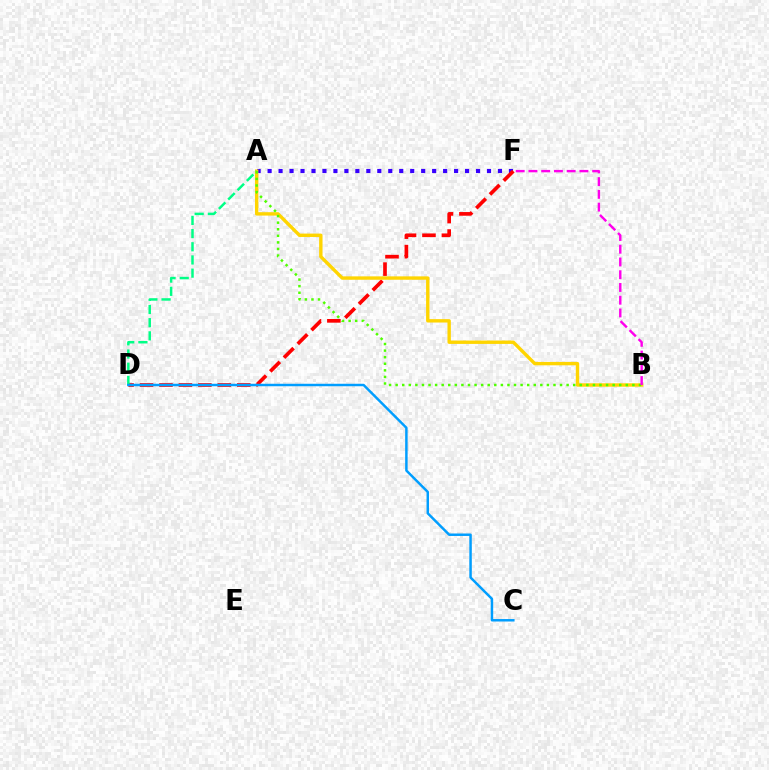{('A', 'F'): [{'color': '#3700ff', 'line_style': 'dotted', 'thickness': 2.98}], ('D', 'F'): [{'color': '#ff0000', 'line_style': 'dashed', 'thickness': 2.64}], ('A', 'B'): [{'color': '#ffd500', 'line_style': 'solid', 'thickness': 2.44}, {'color': '#4fff00', 'line_style': 'dotted', 'thickness': 1.79}], ('A', 'D'): [{'color': '#00ff86', 'line_style': 'dashed', 'thickness': 1.79}], ('B', 'F'): [{'color': '#ff00ed', 'line_style': 'dashed', 'thickness': 1.73}], ('C', 'D'): [{'color': '#009eff', 'line_style': 'solid', 'thickness': 1.78}]}